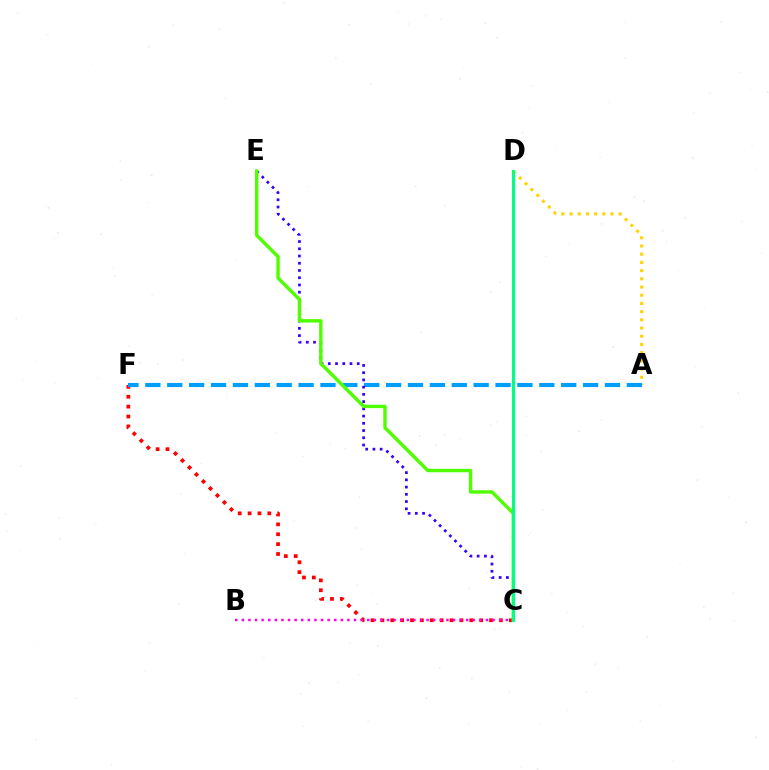{('A', 'D'): [{'color': '#ffd500', 'line_style': 'dotted', 'thickness': 2.23}], ('C', 'F'): [{'color': '#ff0000', 'line_style': 'dotted', 'thickness': 2.68}], ('A', 'F'): [{'color': '#009eff', 'line_style': 'dashed', 'thickness': 2.97}], ('B', 'C'): [{'color': '#ff00ed', 'line_style': 'dotted', 'thickness': 1.79}], ('C', 'E'): [{'color': '#3700ff', 'line_style': 'dotted', 'thickness': 1.97}, {'color': '#4fff00', 'line_style': 'solid', 'thickness': 2.45}], ('C', 'D'): [{'color': '#00ff86', 'line_style': 'solid', 'thickness': 2.22}]}